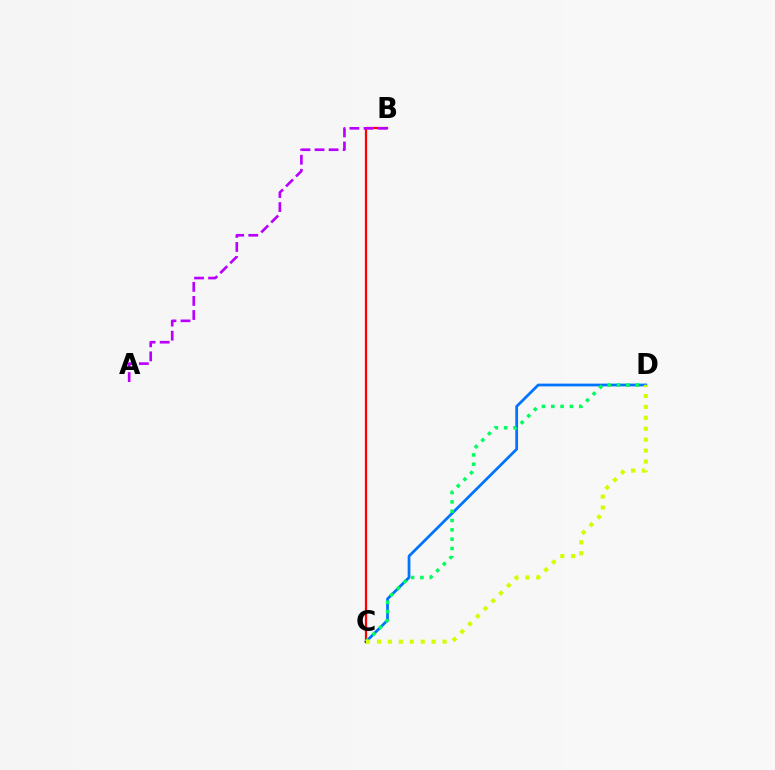{('C', 'D'): [{'color': '#0074ff', 'line_style': 'solid', 'thickness': 1.98}, {'color': '#00ff5c', 'line_style': 'dotted', 'thickness': 2.53}, {'color': '#d1ff00', 'line_style': 'dotted', 'thickness': 2.97}], ('B', 'C'): [{'color': '#ff0000', 'line_style': 'solid', 'thickness': 1.63}], ('A', 'B'): [{'color': '#b900ff', 'line_style': 'dashed', 'thickness': 1.91}]}